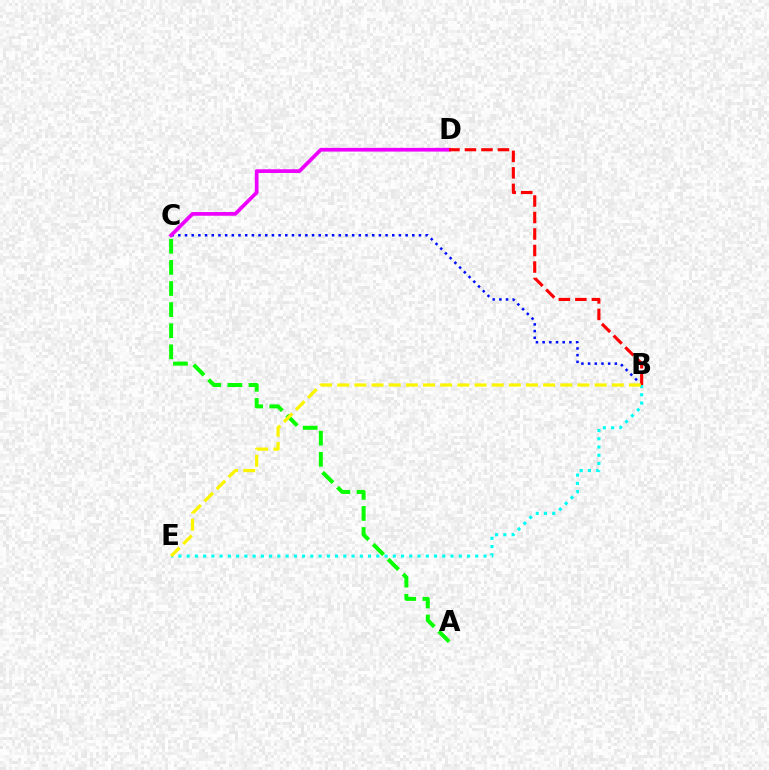{('B', 'E'): [{'color': '#00fff6', 'line_style': 'dotted', 'thickness': 2.24}, {'color': '#fcf500', 'line_style': 'dashed', 'thickness': 2.33}], ('B', 'C'): [{'color': '#0010ff', 'line_style': 'dotted', 'thickness': 1.82}], ('A', 'C'): [{'color': '#08ff00', 'line_style': 'dashed', 'thickness': 2.87}], ('C', 'D'): [{'color': '#ee00ff', 'line_style': 'solid', 'thickness': 2.67}], ('B', 'D'): [{'color': '#ff0000', 'line_style': 'dashed', 'thickness': 2.24}]}